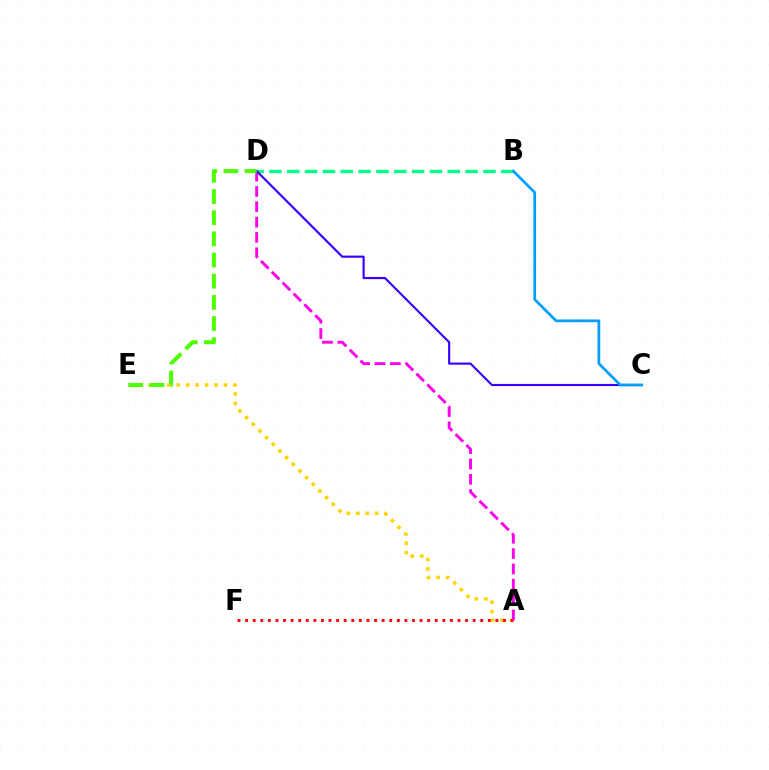{('A', 'E'): [{'color': '#ffd500', 'line_style': 'dotted', 'thickness': 2.56}], ('B', 'D'): [{'color': '#00ff86', 'line_style': 'dashed', 'thickness': 2.42}], ('A', 'F'): [{'color': '#ff0000', 'line_style': 'dotted', 'thickness': 2.06}], ('A', 'D'): [{'color': '#ff00ed', 'line_style': 'dashed', 'thickness': 2.08}], ('C', 'D'): [{'color': '#3700ff', 'line_style': 'solid', 'thickness': 1.54}], ('B', 'C'): [{'color': '#009eff', 'line_style': 'solid', 'thickness': 1.97}], ('D', 'E'): [{'color': '#4fff00', 'line_style': 'dashed', 'thickness': 2.88}]}